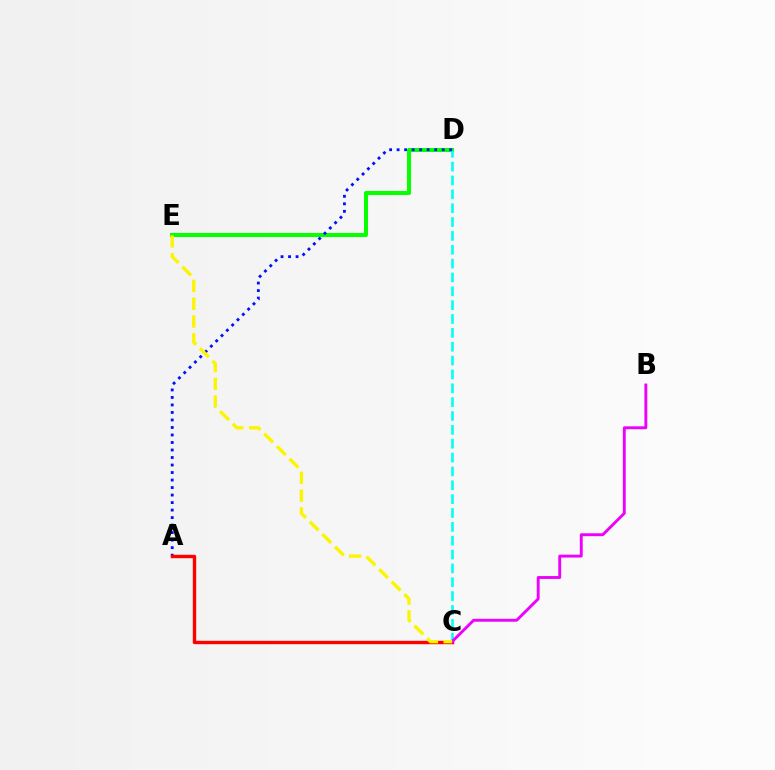{('D', 'E'): [{'color': '#08ff00', 'line_style': 'solid', 'thickness': 2.92}], ('C', 'D'): [{'color': '#00fff6', 'line_style': 'dashed', 'thickness': 1.88}], ('A', 'D'): [{'color': '#0010ff', 'line_style': 'dotted', 'thickness': 2.04}], ('A', 'C'): [{'color': '#ff0000', 'line_style': 'solid', 'thickness': 2.45}], ('B', 'C'): [{'color': '#ee00ff', 'line_style': 'solid', 'thickness': 2.08}], ('C', 'E'): [{'color': '#fcf500', 'line_style': 'dashed', 'thickness': 2.42}]}